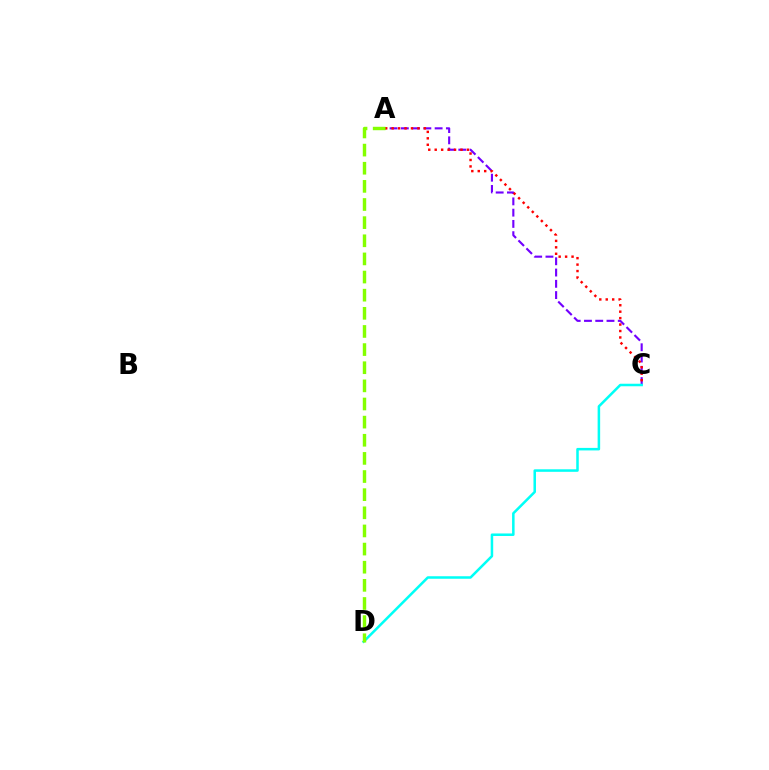{('A', 'C'): [{'color': '#7200ff', 'line_style': 'dashed', 'thickness': 1.53}, {'color': '#ff0000', 'line_style': 'dotted', 'thickness': 1.75}], ('C', 'D'): [{'color': '#00fff6', 'line_style': 'solid', 'thickness': 1.82}], ('A', 'D'): [{'color': '#84ff00', 'line_style': 'dashed', 'thickness': 2.46}]}